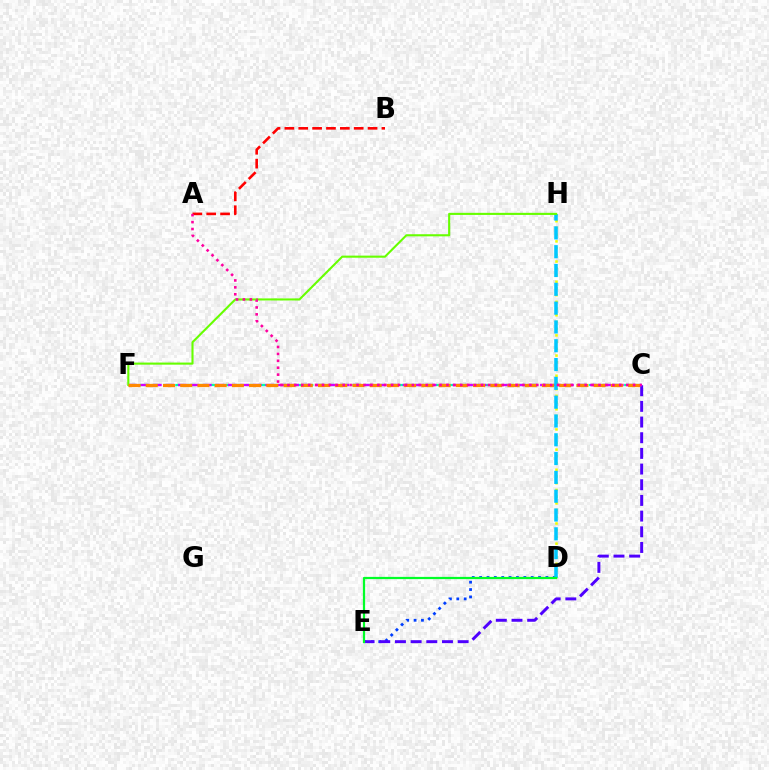{('D', 'H'): [{'color': '#eeff00', 'line_style': 'dotted', 'thickness': 1.82}, {'color': '#00c7ff', 'line_style': 'dashed', 'thickness': 2.56}], ('D', 'E'): [{'color': '#003fff', 'line_style': 'dotted', 'thickness': 2.0}, {'color': '#00ff27', 'line_style': 'solid', 'thickness': 1.6}], ('C', 'E'): [{'color': '#4f00ff', 'line_style': 'dashed', 'thickness': 2.13}], ('C', 'F'): [{'color': '#00ffaf', 'line_style': 'dashed', 'thickness': 1.6}, {'color': '#d600ff', 'line_style': 'dashed', 'thickness': 1.7}, {'color': '#ff8800', 'line_style': 'dashed', 'thickness': 2.34}], ('F', 'H'): [{'color': '#66ff00', 'line_style': 'solid', 'thickness': 1.51}], ('A', 'B'): [{'color': '#ff0000', 'line_style': 'dashed', 'thickness': 1.88}], ('A', 'C'): [{'color': '#ff00a0', 'line_style': 'dotted', 'thickness': 1.88}]}